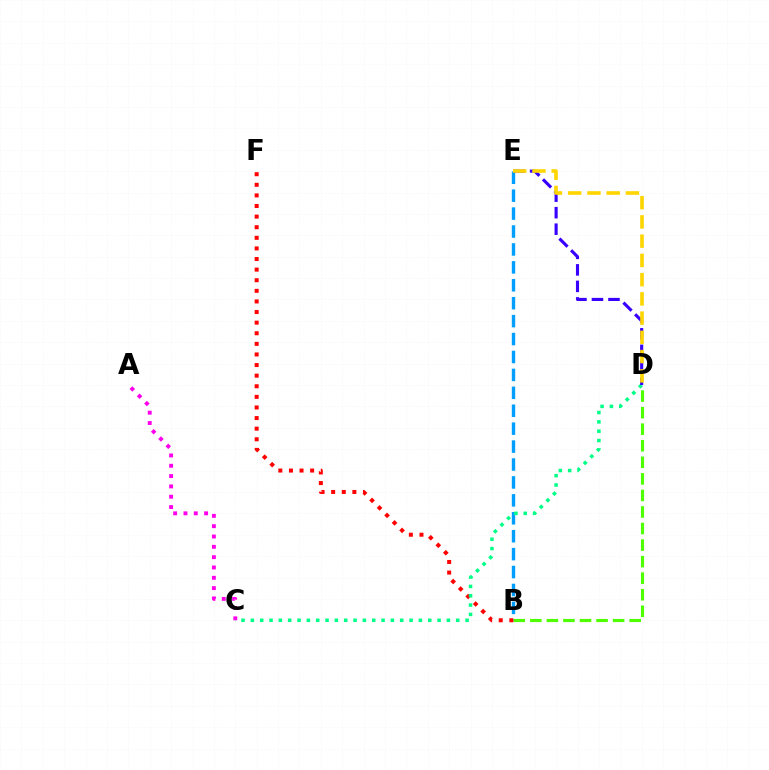{('A', 'C'): [{'color': '#ff00ed', 'line_style': 'dotted', 'thickness': 2.8}], ('B', 'E'): [{'color': '#009eff', 'line_style': 'dashed', 'thickness': 2.43}], ('B', 'D'): [{'color': '#4fff00', 'line_style': 'dashed', 'thickness': 2.25}], ('B', 'F'): [{'color': '#ff0000', 'line_style': 'dotted', 'thickness': 2.88}], ('C', 'D'): [{'color': '#00ff86', 'line_style': 'dotted', 'thickness': 2.54}], ('D', 'E'): [{'color': '#3700ff', 'line_style': 'dashed', 'thickness': 2.24}, {'color': '#ffd500', 'line_style': 'dashed', 'thickness': 2.61}]}